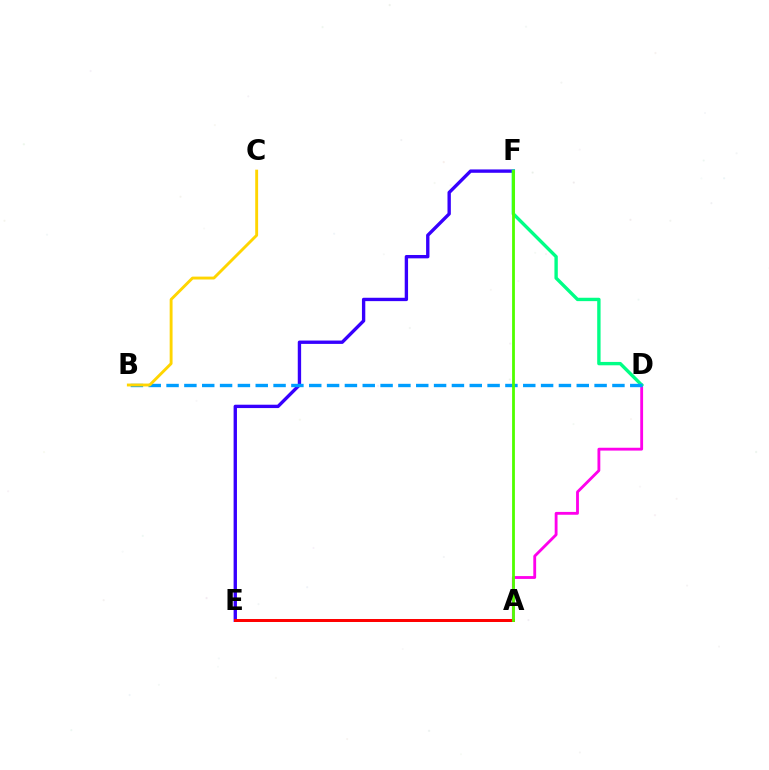{('E', 'F'): [{'color': '#3700ff', 'line_style': 'solid', 'thickness': 2.42}], ('A', 'D'): [{'color': '#ff00ed', 'line_style': 'solid', 'thickness': 2.04}], ('D', 'F'): [{'color': '#00ff86', 'line_style': 'solid', 'thickness': 2.43}], ('A', 'E'): [{'color': '#ff0000', 'line_style': 'solid', 'thickness': 2.15}], ('B', 'D'): [{'color': '#009eff', 'line_style': 'dashed', 'thickness': 2.42}], ('B', 'C'): [{'color': '#ffd500', 'line_style': 'solid', 'thickness': 2.08}], ('A', 'F'): [{'color': '#4fff00', 'line_style': 'solid', 'thickness': 2.02}]}